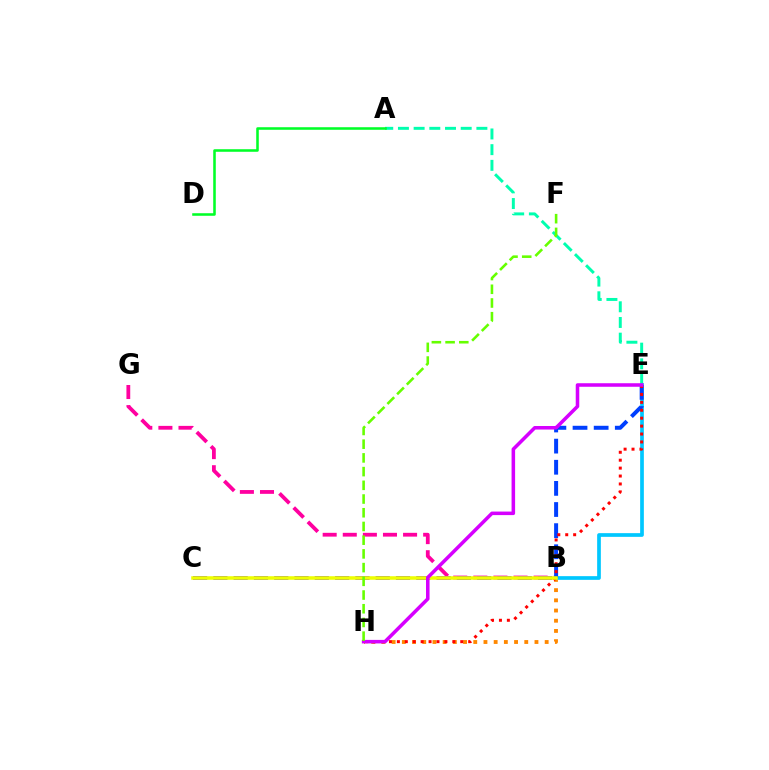{('B', 'G'): [{'color': '#ff00a0', 'line_style': 'dashed', 'thickness': 2.73}], ('B', 'H'): [{'color': '#ff8800', 'line_style': 'dotted', 'thickness': 2.77}], ('A', 'E'): [{'color': '#00ffaf', 'line_style': 'dashed', 'thickness': 2.13}], ('B', 'C'): [{'color': '#4f00ff', 'line_style': 'dashed', 'thickness': 2.76}, {'color': '#eeff00', 'line_style': 'solid', 'thickness': 2.56}], ('B', 'E'): [{'color': '#00c7ff', 'line_style': 'solid', 'thickness': 2.67}, {'color': '#003fff', 'line_style': 'dashed', 'thickness': 2.87}], ('A', 'D'): [{'color': '#00ff27', 'line_style': 'solid', 'thickness': 1.84}], ('E', 'H'): [{'color': '#ff0000', 'line_style': 'dotted', 'thickness': 2.15}, {'color': '#d600ff', 'line_style': 'solid', 'thickness': 2.55}], ('F', 'H'): [{'color': '#66ff00', 'line_style': 'dashed', 'thickness': 1.86}]}